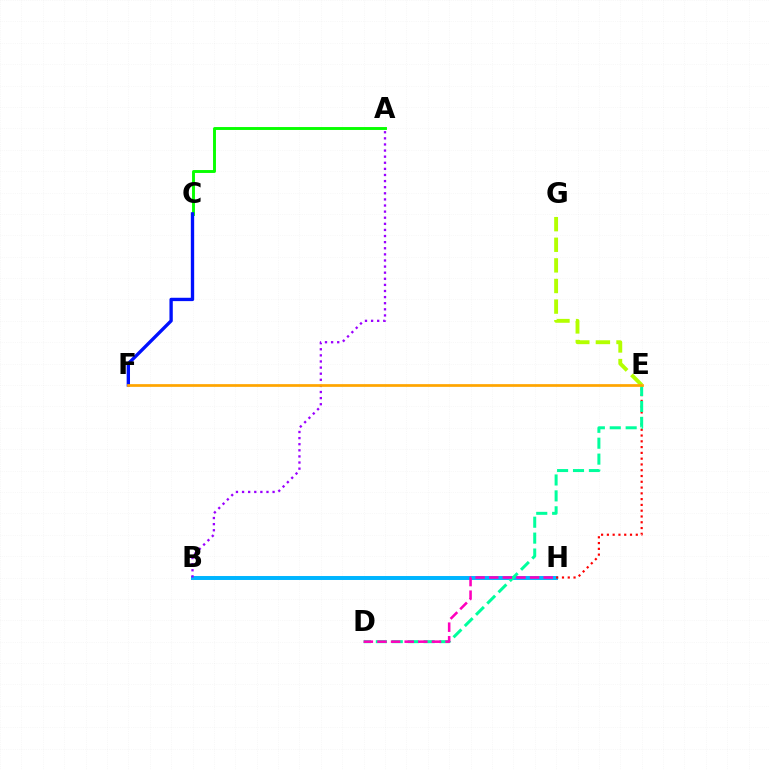{('B', 'H'): [{'color': '#00b5ff', 'line_style': 'solid', 'thickness': 2.84}], ('A', 'C'): [{'color': '#08ff00', 'line_style': 'solid', 'thickness': 2.1}], ('E', 'H'): [{'color': '#ff0000', 'line_style': 'dotted', 'thickness': 1.57}], ('C', 'F'): [{'color': '#0010ff', 'line_style': 'solid', 'thickness': 2.41}], ('A', 'B'): [{'color': '#9b00ff', 'line_style': 'dotted', 'thickness': 1.66}], ('D', 'E'): [{'color': '#00ff9d', 'line_style': 'dashed', 'thickness': 2.16}], ('E', 'G'): [{'color': '#b3ff00', 'line_style': 'dashed', 'thickness': 2.8}], ('D', 'H'): [{'color': '#ff00bd', 'line_style': 'dashed', 'thickness': 1.85}], ('E', 'F'): [{'color': '#ffa500', 'line_style': 'solid', 'thickness': 1.96}]}